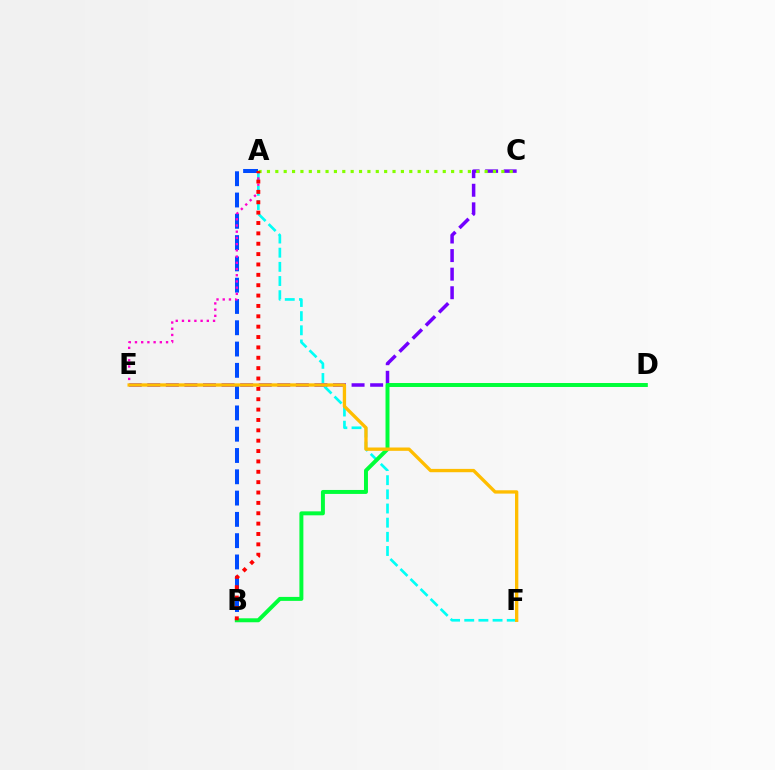{('C', 'E'): [{'color': '#7200ff', 'line_style': 'dashed', 'thickness': 2.52}], ('A', 'F'): [{'color': '#00fff6', 'line_style': 'dashed', 'thickness': 1.92}], ('A', 'B'): [{'color': '#004bff', 'line_style': 'dashed', 'thickness': 2.89}, {'color': '#ff0000', 'line_style': 'dotted', 'thickness': 2.82}], ('B', 'D'): [{'color': '#00ff39', 'line_style': 'solid', 'thickness': 2.85}], ('A', 'E'): [{'color': '#ff00cf', 'line_style': 'dotted', 'thickness': 1.69}], ('A', 'C'): [{'color': '#84ff00', 'line_style': 'dotted', 'thickness': 2.27}], ('E', 'F'): [{'color': '#ffbd00', 'line_style': 'solid', 'thickness': 2.39}]}